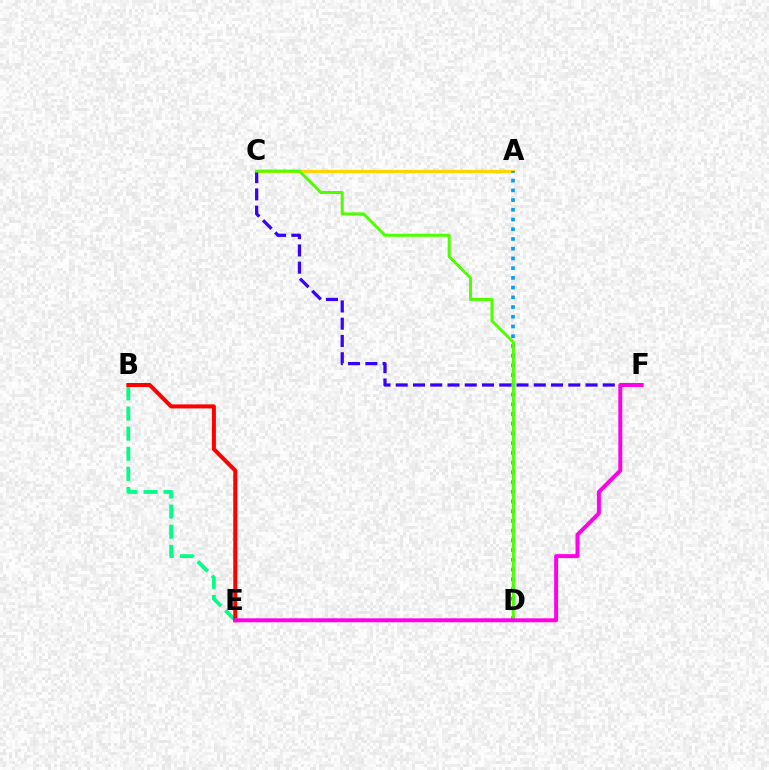{('A', 'C'): [{'color': '#ffd500', 'line_style': 'solid', 'thickness': 2.31}], ('B', 'E'): [{'color': '#00ff86', 'line_style': 'dashed', 'thickness': 2.73}, {'color': '#ff0000', 'line_style': 'solid', 'thickness': 2.89}], ('A', 'D'): [{'color': '#009eff', 'line_style': 'dotted', 'thickness': 2.64}], ('C', 'F'): [{'color': '#3700ff', 'line_style': 'dashed', 'thickness': 2.34}], ('C', 'D'): [{'color': '#4fff00', 'line_style': 'solid', 'thickness': 2.15}], ('E', 'F'): [{'color': '#ff00ed', 'line_style': 'solid', 'thickness': 2.85}]}